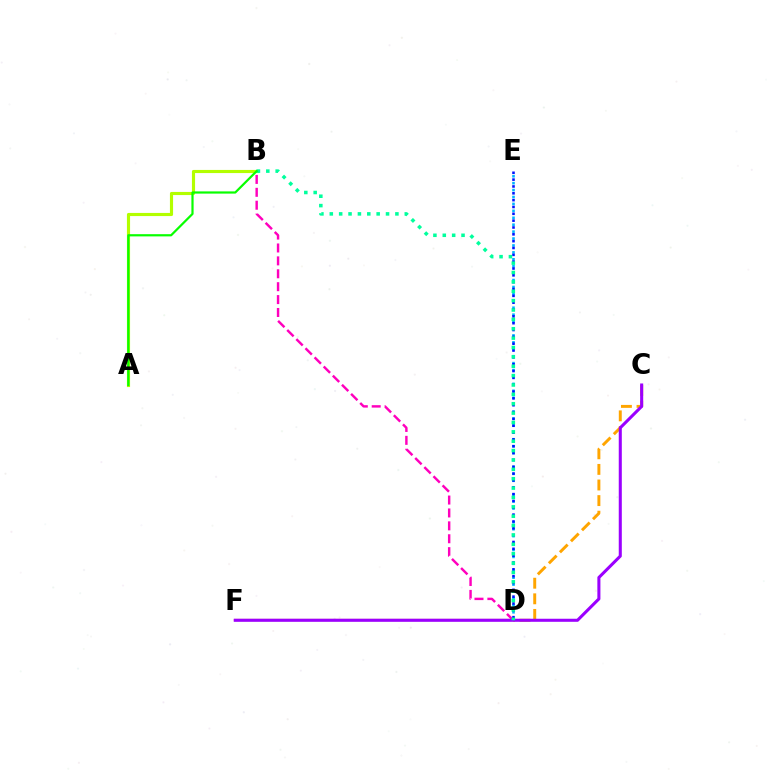{('D', 'F'): [{'color': '#ff0000', 'line_style': 'solid', 'thickness': 1.55}], ('D', 'E'): [{'color': '#00b5ff', 'line_style': 'dotted', 'thickness': 1.88}, {'color': '#0010ff', 'line_style': 'dotted', 'thickness': 1.86}], ('A', 'B'): [{'color': '#b3ff00', 'line_style': 'solid', 'thickness': 2.26}, {'color': '#08ff00', 'line_style': 'solid', 'thickness': 1.59}], ('B', 'D'): [{'color': '#ff00bd', 'line_style': 'dashed', 'thickness': 1.75}, {'color': '#00ff9d', 'line_style': 'dotted', 'thickness': 2.55}], ('C', 'D'): [{'color': '#ffa500', 'line_style': 'dashed', 'thickness': 2.12}], ('C', 'F'): [{'color': '#9b00ff', 'line_style': 'solid', 'thickness': 2.2}]}